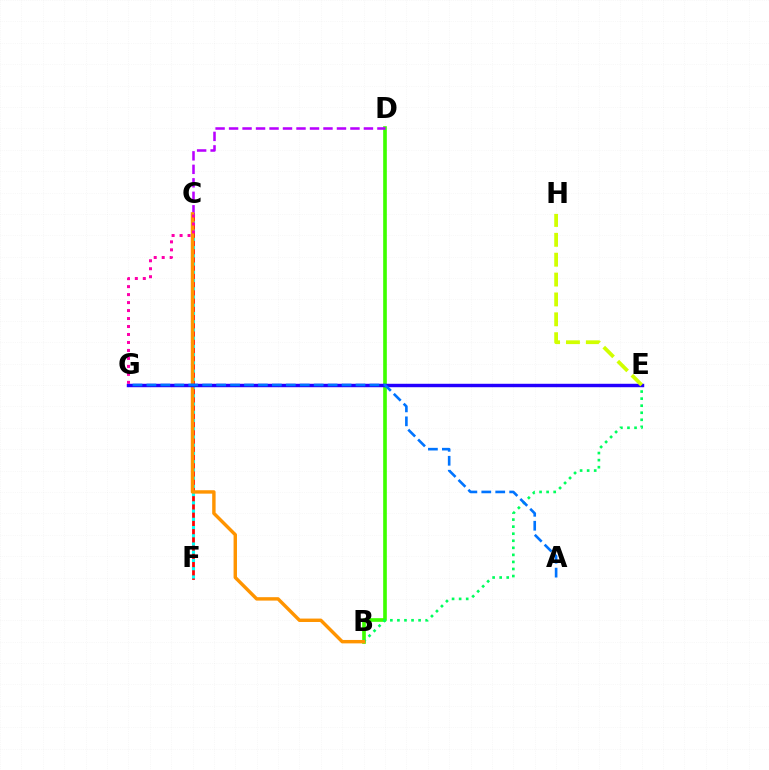{('C', 'F'): [{'color': '#ff0000', 'line_style': 'solid', 'thickness': 2.0}, {'color': '#00fff6', 'line_style': 'dotted', 'thickness': 2.24}], ('B', 'D'): [{'color': '#3dff00', 'line_style': 'solid', 'thickness': 2.63}], ('B', 'E'): [{'color': '#00ff5c', 'line_style': 'dotted', 'thickness': 1.92}], ('C', 'D'): [{'color': '#b900ff', 'line_style': 'dashed', 'thickness': 1.83}], ('B', 'C'): [{'color': '#ff9400', 'line_style': 'solid', 'thickness': 2.46}], ('E', 'G'): [{'color': '#2500ff', 'line_style': 'solid', 'thickness': 2.48}], ('A', 'G'): [{'color': '#0074ff', 'line_style': 'dashed', 'thickness': 1.89}], ('C', 'G'): [{'color': '#ff00ac', 'line_style': 'dotted', 'thickness': 2.17}], ('E', 'H'): [{'color': '#d1ff00', 'line_style': 'dashed', 'thickness': 2.7}]}